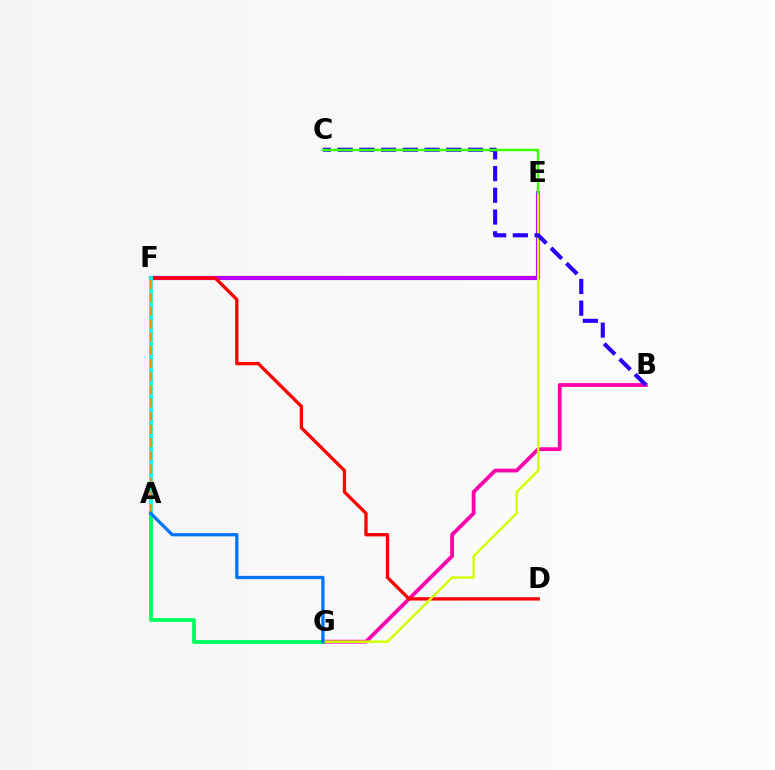{('E', 'F'): [{'color': '#b900ff', 'line_style': 'solid', 'thickness': 2.99}], ('B', 'G'): [{'color': '#ff00ac', 'line_style': 'solid', 'thickness': 2.72}], ('D', 'F'): [{'color': '#ff0000', 'line_style': 'solid', 'thickness': 2.39}], ('A', 'G'): [{'color': '#00ff5c', 'line_style': 'solid', 'thickness': 2.75}, {'color': '#0074ff', 'line_style': 'solid', 'thickness': 2.35}], ('A', 'F'): [{'color': '#00fff6', 'line_style': 'solid', 'thickness': 2.73}, {'color': '#ff9400', 'line_style': 'dashed', 'thickness': 1.79}], ('E', 'G'): [{'color': '#d1ff00', 'line_style': 'solid', 'thickness': 1.77}], ('B', 'C'): [{'color': '#2500ff', 'line_style': 'dashed', 'thickness': 2.95}], ('C', 'E'): [{'color': '#3dff00', 'line_style': 'solid', 'thickness': 1.77}]}